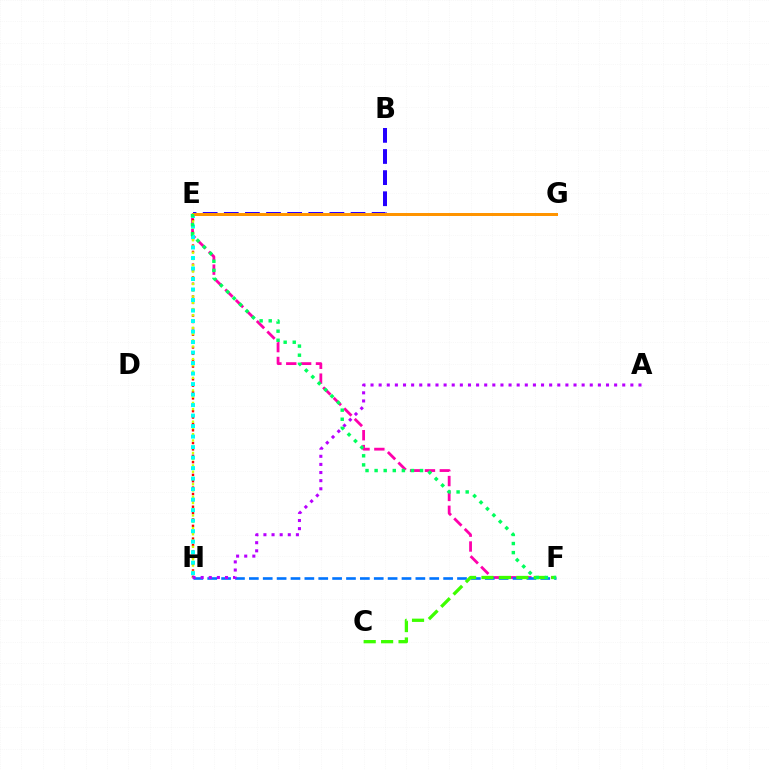{('E', 'F'): [{'color': '#ff00ac', 'line_style': 'dashed', 'thickness': 2.02}, {'color': '#00ff5c', 'line_style': 'dotted', 'thickness': 2.47}], ('F', 'H'): [{'color': '#0074ff', 'line_style': 'dashed', 'thickness': 1.89}], ('B', 'E'): [{'color': '#2500ff', 'line_style': 'dashed', 'thickness': 2.87}], ('E', 'H'): [{'color': '#ff0000', 'line_style': 'dotted', 'thickness': 1.73}, {'color': '#d1ff00', 'line_style': 'dotted', 'thickness': 1.7}, {'color': '#00fff6', 'line_style': 'dotted', 'thickness': 2.85}], ('A', 'H'): [{'color': '#b900ff', 'line_style': 'dotted', 'thickness': 2.21}], ('C', 'F'): [{'color': '#3dff00', 'line_style': 'dashed', 'thickness': 2.37}], ('E', 'G'): [{'color': '#ff9400', 'line_style': 'solid', 'thickness': 2.16}]}